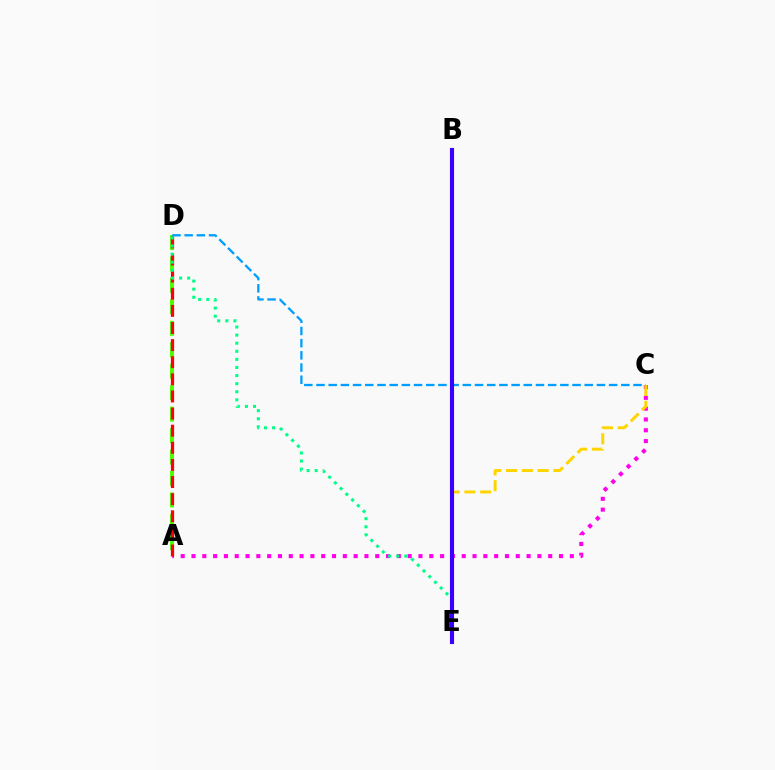{('A', 'C'): [{'color': '#ff00ed', 'line_style': 'dotted', 'thickness': 2.94}], ('A', 'D'): [{'color': '#4fff00', 'line_style': 'dashed', 'thickness': 2.91}, {'color': '#ff0000', 'line_style': 'dashed', 'thickness': 2.33}], ('C', 'E'): [{'color': '#ffd500', 'line_style': 'dashed', 'thickness': 2.14}], ('D', 'E'): [{'color': '#00ff86', 'line_style': 'dotted', 'thickness': 2.2}], ('C', 'D'): [{'color': '#009eff', 'line_style': 'dashed', 'thickness': 1.66}], ('B', 'E'): [{'color': '#3700ff', 'line_style': 'solid', 'thickness': 2.96}]}